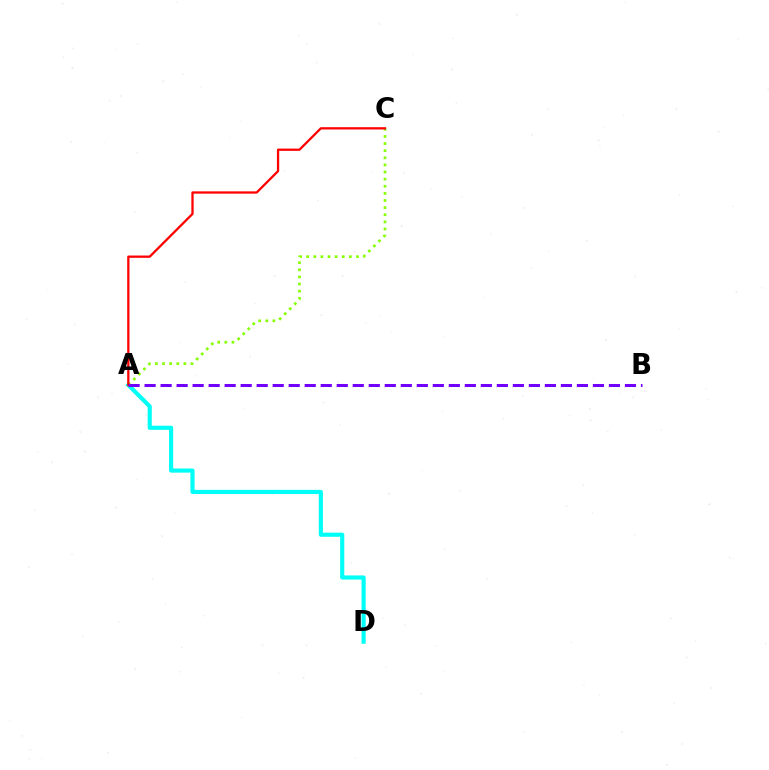{('A', 'D'): [{'color': '#00fff6', 'line_style': 'solid', 'thickness': 2.98}], ('A', 'C'): [{'color': '#84ff00', 'line_style': 'dotted', 'thickness': 1.93}, {'color': '#ff0000', 'line_style': 'solid', 'thickness': 1.64}], ('A', 'B'): [{'color': '#7200ff', 'line_style': 'dashed', 'thickness': 2.18}]}